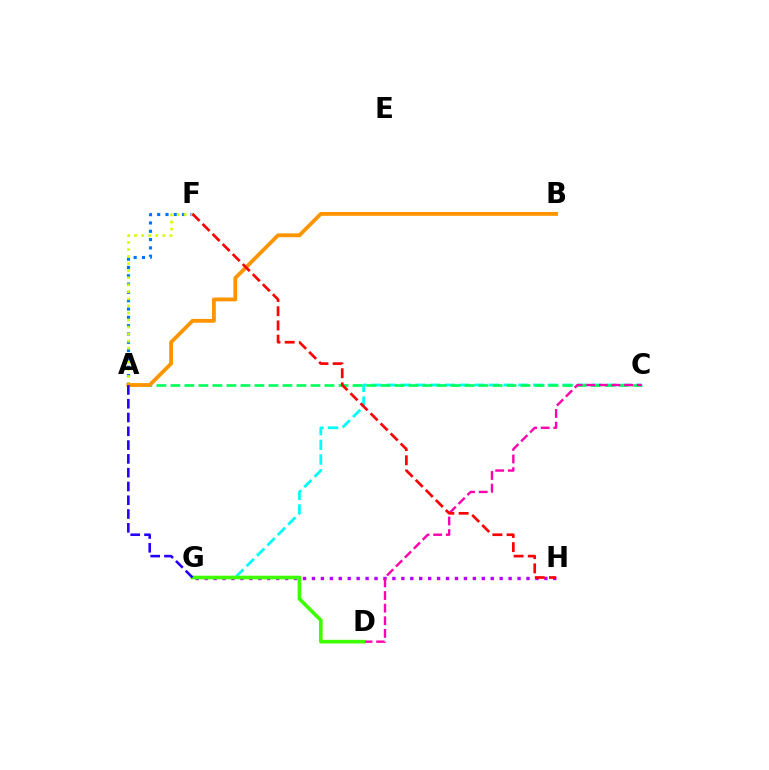{('C', 'G'): [{'color': '#00fff6', 'line_style': 'dashed', 'thickness': 2.0}], ('A', 'F'): [{'color': '#0074ff', 'line_style': 'dotted', 'thickness': 2.26}, {'color': '#d1ff00', 'line_style': 'dotted', 'thickness': 1.92}], ('G', 'H'): [{'color': '#b900ff', 'line_style': 'dotted', 'thickness': 2.43}], ('A', 'C'): [{'color': '#00ff5c', 'line_style': 'dashed', 'thickness': 1.9}], ('C', 'D'): [{'color': '#ff00ac', 'line_style': 'dashed', 'thickness': 1.72}], ('A', 'B'): [{'color': '#ff9400', 'line_style': 'solid', 'thickness': 2.75}], ('D', 'G'): [{'color': '#3dff00', 'line_style': 'solid', 'thickness': 2.62}], ('F', 'H'): [{'color': '#ff0000', 'line_style': 'dashed', 'thickness': 1.93}], ('A', 'G'): [{'color': '#2500ff', 'line_style': 'dashed', 'thickness': 1.87}]}